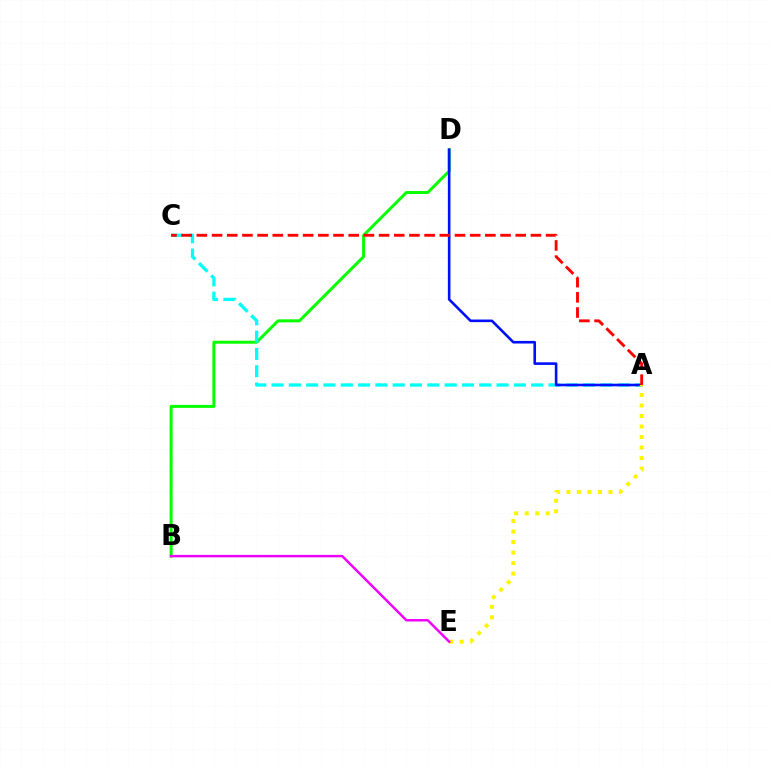{('B', 'D'): [{'color': '#08ff00', 'line_style': 'solid', 'thickness': 2.16}], ('A', 'C'): [{'color': '#00fff6', 'line_style': 'dashed', 'thickness': 2.35}, {'color': '#ff0000', 'line_style': 'dashed', 'thickness': 2.06}], ('A', 'D'): [{'color': '#0010ff', 'line_style': 'solid', 'thickness': 1.87}], ('A', 'E'): [{'color': '#fcf500', 'line_style': 'dotted', 'thickness': 2.86}], ('B', 'E'): [{'color': '#ee00ff', 'line_style': 'solid', 'thickness': 1.77}]}